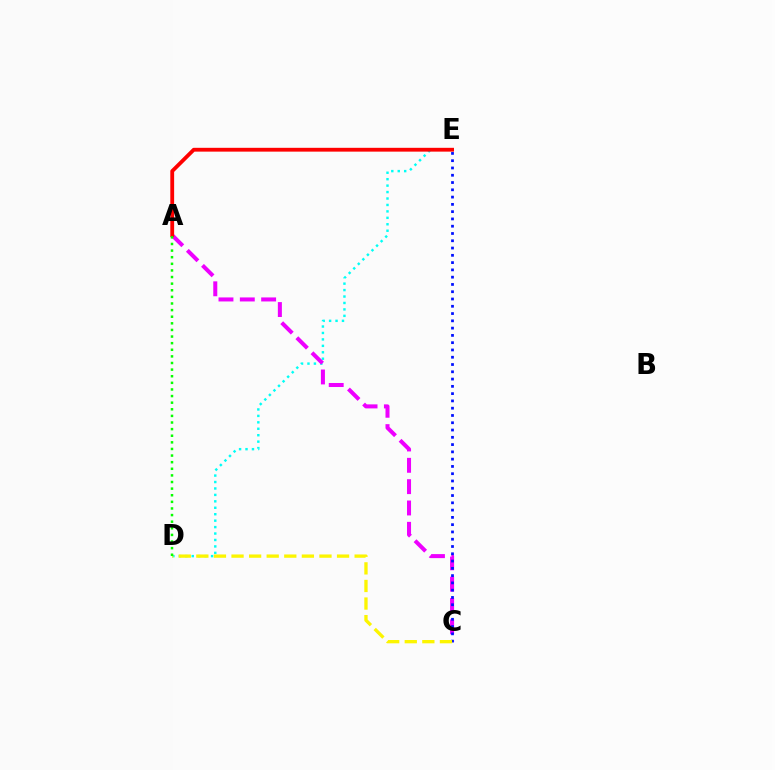{('D', 'E'): [{'color': '#00fff6', 'line_style': 'dotted', 'thickness': 1.75}], ('A', 'C'): [{'color': '#ee00ff', 'line_style': 'dashed', 'thickness': 2.9}], ('C', 'E'): [{'color': '#0010ff', 'line_style': 'dotted', 'thickness': 1.98}], ('C', 'D'): [{'color': '#fcf500', 'line_style': 'dashed', 'thickness': 2.39}], ('A', 'E'): [{'color': '#ff0000', 'line_style': 'solid', 'thickness': 2.74}], ('A', 'D'): [{'color': '#08ff00', 'line_style': 'dotted', 'thickness': 1.8}]}